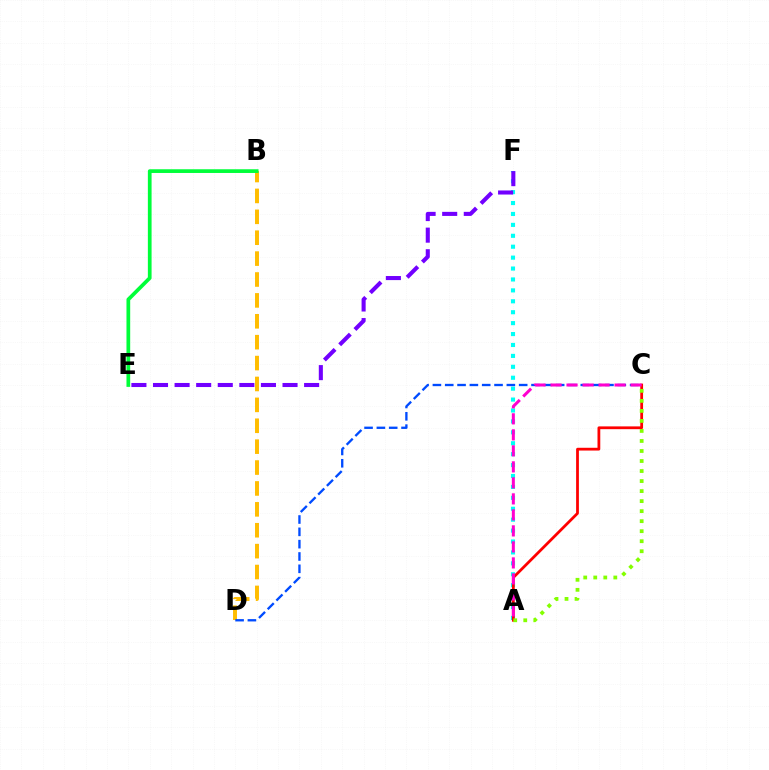{('A', 'F'): [{'color': '#00fff6', 'line_style': 'dotted', 'thickness': 2.97}], ('A', 'C'): [{'color': '#ff0000', 'line_style': 'solid', 'thickness': 2.0}, {'color': '#84ff00', 'line_style': 'dotted', 'thickness': 2.72}, {'color': '#ff00cf', 'line_style': 'dashed', 'thickness': 2.17}], ('B', 'D'): [{'color': '#ffbd00', 'line_style': 'dashed', 'thickness': 2.84}], ('B', 'E'): [{'color': '#00ff39', 'line_style': 'solid', 'thickness': 2.68}], ('C', 'D'): [{'color': '#004bff', 'line_style': 'dashed', 'thickness': 1.67}], ('E', 'F'): [{'color': '#7200ff', 'line_style': 'dashed', 'thickness': 2.93}]}